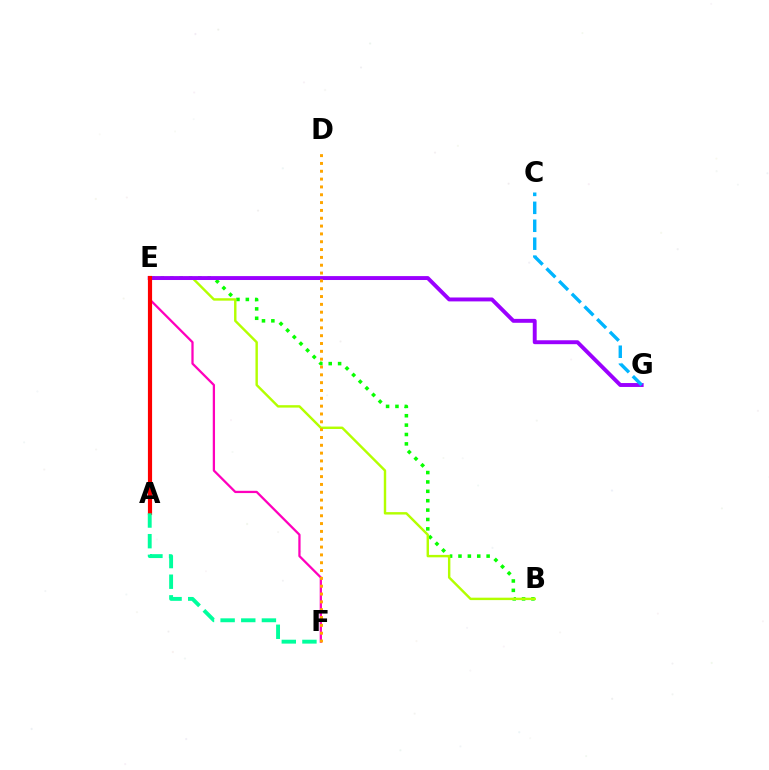{('E', 'F'): [{'color': '#ff00bd', 'line_style': 'solid', 'thickness': 1.63}], ('B', 'E'): [{'color': '#08ff00', 'line_style': 'dotted', 'thickness': 2.55}, {'color': '#b3ff00', 'line_style': 'solid', 'thickness': 1.74}], ('A', 'E'): [{'color': '#0010ff', 'line_style': 'dashed', 'thickness': 2.17}, {'color': '#ff0000', 'line_style': 'solid', 'thickness': 3.0}], ('E', 'G'): [{'color': '#9b00ff', 'line_style': 'solid', 'thickness': 2.82}], ('C', 'G'): [{'color': '#00b5ff', 'line_style': 'dashed', 'thickness': 2.44}], ('D', 'F'): [{'color': '#ffa500', 'line_style': 'dotted', 'thickness': 2.13}], ('A', 'F'): [{'color': '#00ff9d', 'line_style': 'dashed', 'thickness': 2.8}]}